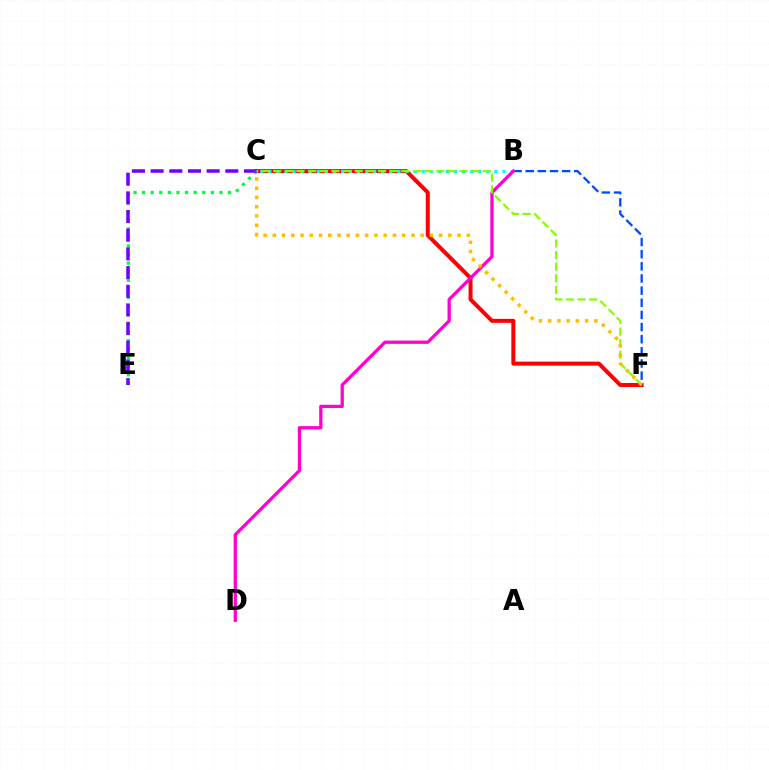{('C', 'F'): [{'color': '#ff0000', 'line_style': 'solid', 'thickness': 2.87}, {'color': '#84ff00', 'line_style': 'dashed', 'thickness': 1.58}, {'color': '#ffbd00', 'line_style': 'dotted', 'thickness': 2.51}], ('C', 'E'): [{'color': '#00ff39', 'line_style': 'dotted', 'thickness': 2.33}, {'color': '#7200ff', 'line_style': 'dashed', 'thickness': 2.54}], ('B', 'C'): [{'color': '#00fff6', 'line_style': 'dotted', 'thickness': 2.19}], ('B', 'F'): [{'color': '#004bff', 'line_style': 'dashed', 'thickness': 1.65}], ('B', 'D'): [{'color': '#ff00cf', 'line_style': 'solid', 'thickness': 2.35}]}